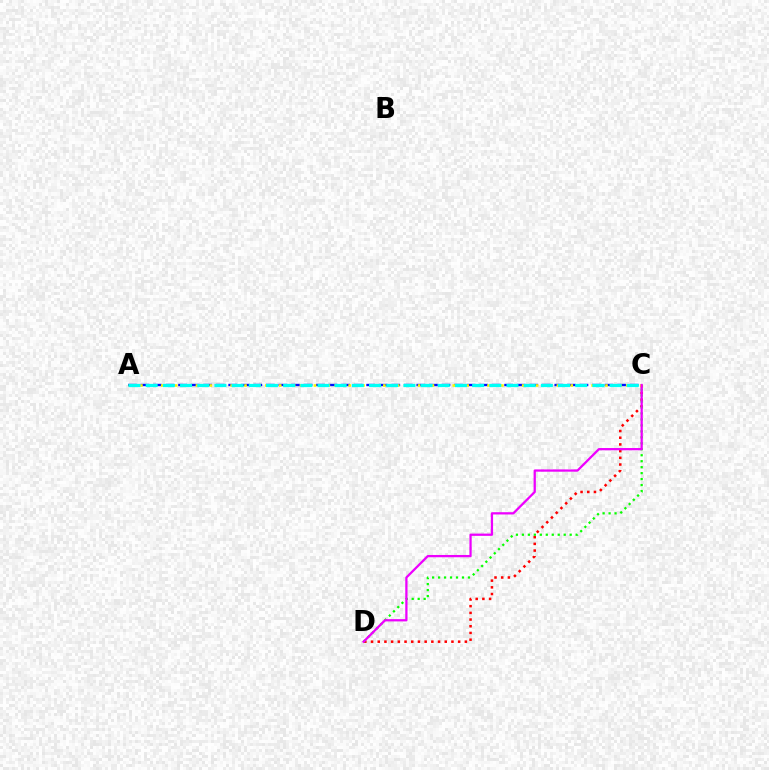{('C', 'D'): [{'color': '#ff0000', 'line_style': 'dotted', 'thickness': 1.82}, {'color': '#08ff00', 'line_style': 'dotted', 'thickness': 1.62}, {'color': '#ee00ff', 'line_style': 'solid', 'thickness': 1.63}], ('A', 'C'): [{'color': '#0010ff', 'line_style': 'dashed', 'thickness': 1.7}, {'color': '#fcf500', 'line_style': 'dotted', 'thickness': 1.89}, {'color': '#00fff6', 'line_style': 'dashed', 'thickness': 2.33}]}